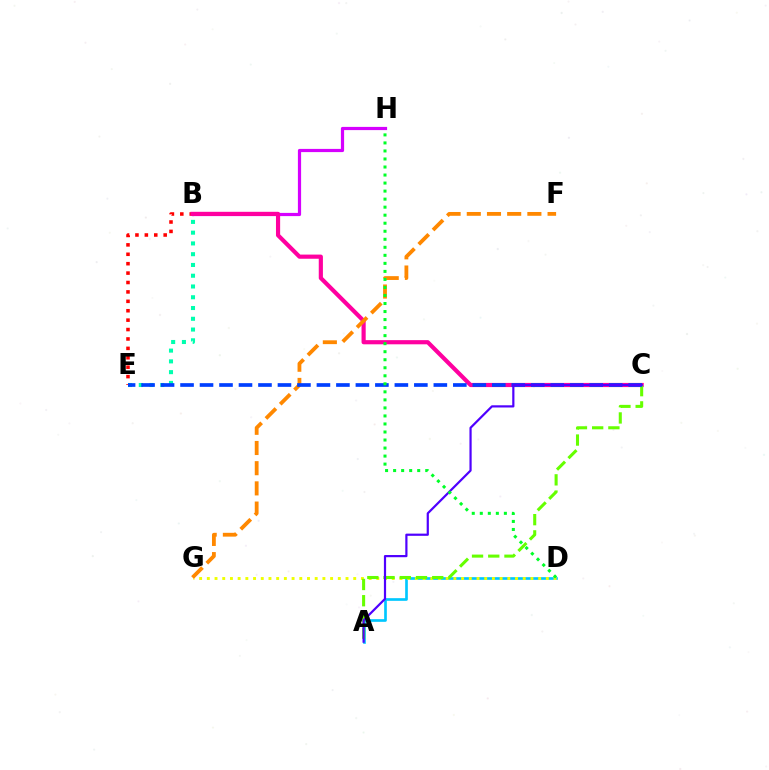{('A', 'D'): [{'color': '#00c7ff', 'line_style': 'solid', 'thickness': 1.93}], ('B', 'E'): [{'color': '#ff0000', 'line_style': 'dotted', 'thickness': 2.56}, {'color': '#00ffaf', 'line_style': 'dotted', 'thickness': 2.92}], ('B', 'H'): [{'color': '#d600ff', 'line_style': 'solid', 'thickness': 2.31}], ('B', 'C'): [{'color': '#ff00a0', 'line_style': 'solid', 'thickness': 3.0}], ('D', 'G'): [{'color': '#eeff00', 'line_style': 'dotted', 'thickness': 2.09}], ('A', 'C'): [{'color': '#66ff00', 'line_style': 'dashed', 'thickness': 2.2}, {'color': '#4f00ff', 'line_style': 'solid', 'thickness': 1.58}], ('F', 'G'): [{'color': '#ff8800', 'line_style': 'dashed', 'thickness': 2.74}], ('C', 'E'): [{'color': '#003fff', 'line_style': 'dashed', 'thickness': 2.65}], ('D', 'H'): [{'color': '#00ff27', 'line_style': 'dotted', 'thickness': 2.18}]}